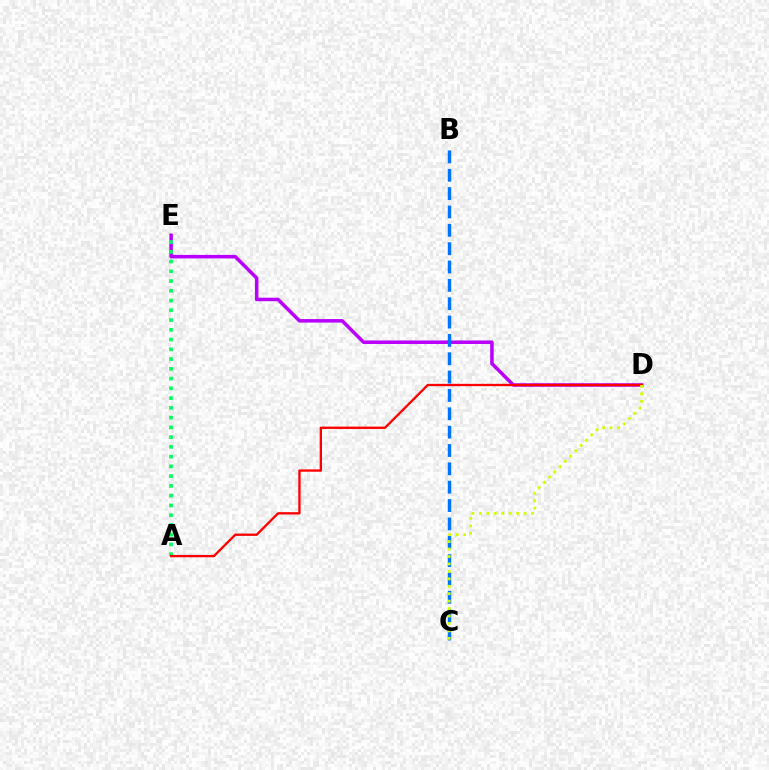{('D', 'E'): [{'color': '#b900ff', 'line_style': 'solid', 'thickness': 2.53}], ('A', 'E'): [{'color': '#00ff5c', 'line_style': 'dotted', 'thickness': 2.65}], ('A', 'D'): [{'color': '#ff0000', 'line_style': 'solid', 'thickness': 1.68}], ('B', 'C'): [{'color': '#0074ff', 'line_style': 'dashed', 'thickness': 2.49}], ('C', 'D'): [{'color': '#d1ff00', 'line_style': 'dotted', 'thickness': 2.02}]}